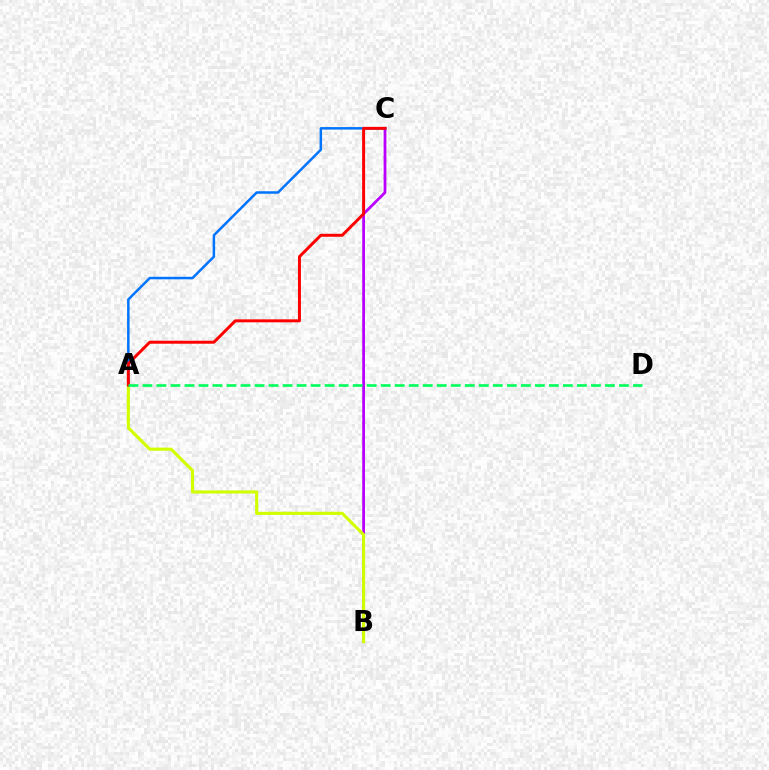{('B', 'C'): [{'color': '#b900ff', 'line_style': 'solid', 'thickness': 1.99}], ('A', 'B'): [{'color': '#d1ff00', 'line_style': 'solid', 'thickness': 2.23}], ('A', 'C'): [{'color': '#0074ff', 'line_style': 'solid', 'thickness': 1.8}, {'color': '#ff0000', 'line_style': 'solid', 'thickness': 2.14}], ('A', 'D'): [{'color': '#00ff5c', 'line_style': 'dashed', 'thickness': 1.9}]}